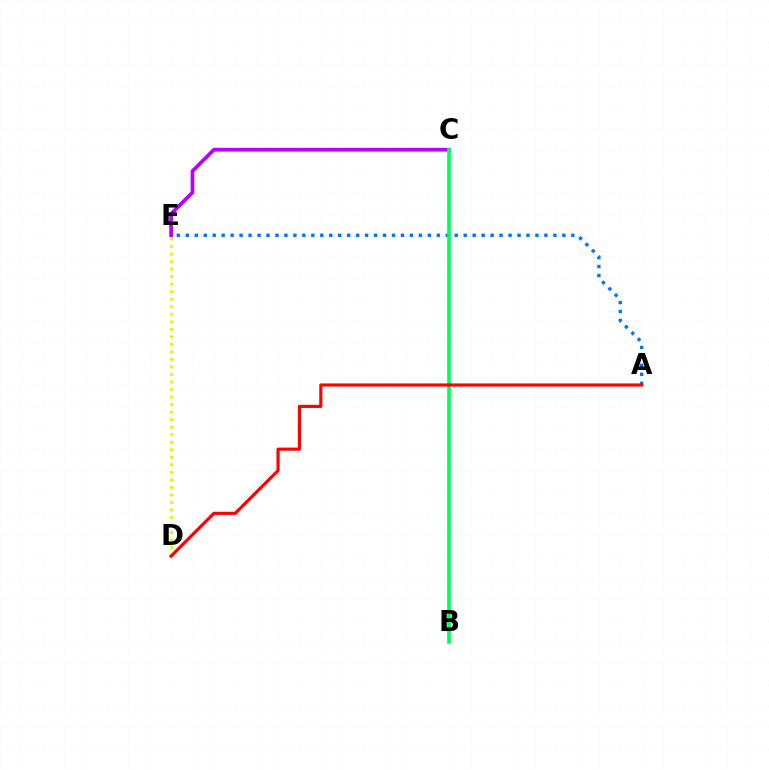{('D', 'E'): [{'color': '#d1ff00', 'line_style': 'dotted', 'thickness': 2.05}], ('C', 'E'): [{'color': '#b900ff', 'line_style': 'solid', 'thickness': 2.69}], ('A', 'E'): [{'color': '#0074ff', 'line_style': 'dotted', 'thickness': 2.44}], ('B', 'C'): [{'color': '#00ff5c', 'line_style': 'solid', 'thickness': 2.64}], ('A', 'D'): [{'color': '#ff0000', 'line_style': 'solid', 'thickness': 2.27}]}